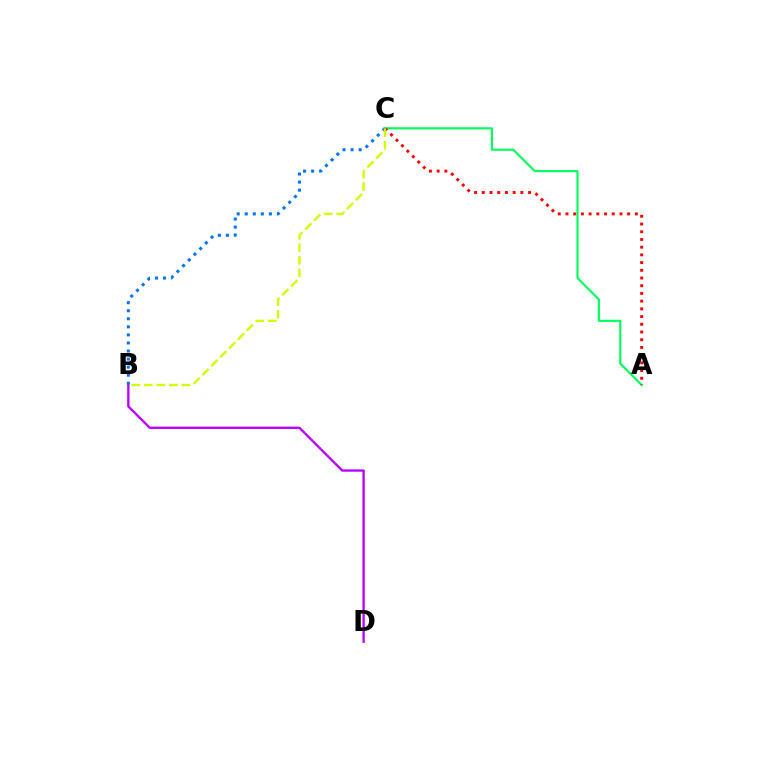{('A', 'C'): [{'color': '#00ff5c', 'line_style': 'solid', 'thickness': 1.53}, {'color': '#ff0000', 'line_style': 'dotted', 'thickness': 2.1}], ('B', 'D'): [{'color': '#b900ff', 'line_style': 'solid', 'thickness': 1.68}], ('B', 'C'): [{'color': '#0074ff', 'line_style': 'dotted', 'thickness': 2.19}, {'color': '#d1ff00', 'line_style': 'dashed', 'thickness': 1.7}]}